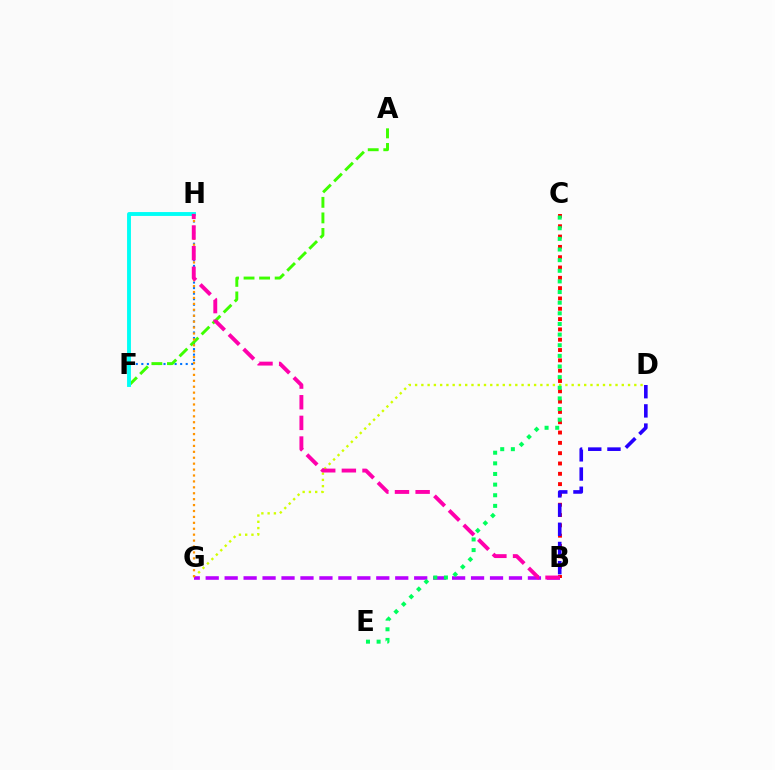{('B', 'C'): [{'color': '#ff0000', 'line_style': 'dotted', 'thickness': 2.8}], ('D', 'G'): [{'color': '#d1ff00', 'line_style': 'dotted', 'thickness': 1.7}], ('F', 'H'): [{'color': '#0074ff', 'line_style': 'dotted', 'thickness': 1.51}, {'color': '#00fff6', 'line_style': 'solid', 'thickness': 2.79}], ('B', 'D'): [{'color': '#2500ff', 'line_style': 'dashed', 'thickness': 2.61}], ('B', 'G'): [{'color': '#b900ff', 'line_style': 'dashed', 'thickness': 2.57}], ('A', 'F'): [{'color': '#3dff00', 'line_style': 'dashed', 'thickness': 2.11}], ('G', 'H'): [{'color': '#ff9400', 'line_style': 'dotted', 'thickness': 1.61}], ('C', 'E'): [{'color': '#00ff5c', 'line_style': 'dotted', 'thickness': 2.89}], ('B', 'H'): [{'color': '#ff00ac', 'line_style': 'dashed', 'thickness': 2.8}]}